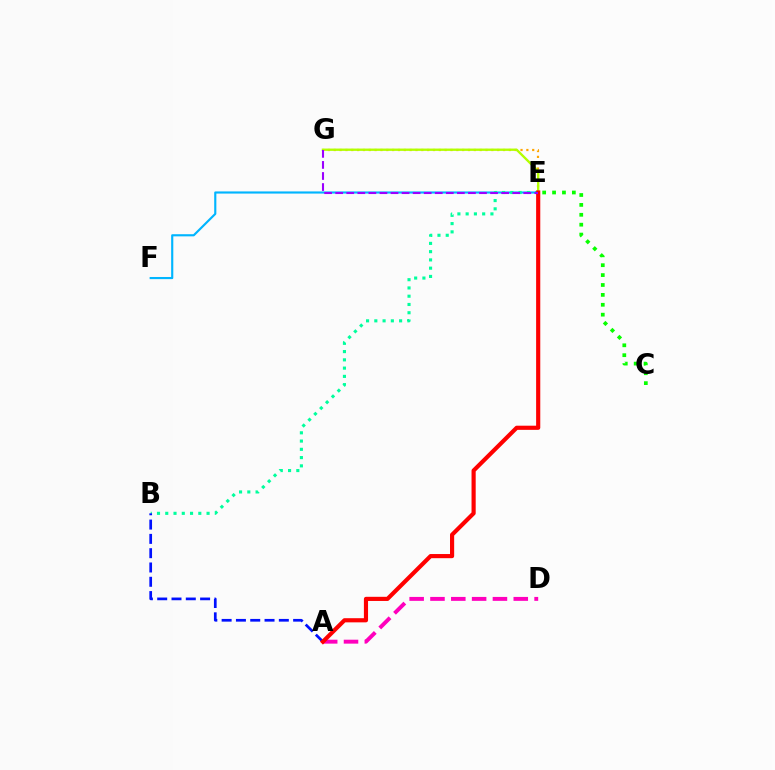{('A', 'D'): [{'color': '#ff00bd', 'line_style': 'dashed', 'thickness': 2.83}], ('C', 'E'): [{'color': '#08ff00', 'line_style': 'dotted', 'thickness': 2.69}], ('E', 'F'): [{'color': '#00b5ff', 'line_style': 'solid', 'thickness': 1.55}], ('E', 'G'): [{'color': '#ffa500', 'line_style': 'dotted', 'thickness': 1.59}, {'color': '#b3ff00', 'line_style': 'solid', 'thickness': 1.68}, {'color': '#9b00ff', 'line_style': 'dashed', 'thickness': 1.5}], ('B', 'E'): [{'color': '#00ff9d', 'line_style': 'dotted', 'thickness': 2.24}], ('A', 'B'): [{'color': '#0010ff', 'line_style': 'dashed', 'thickness': 1.94}], ('A', 'E'): [{'color': '#ff0000', 'line_style': 'solid', 'thickness': 2.99}]}